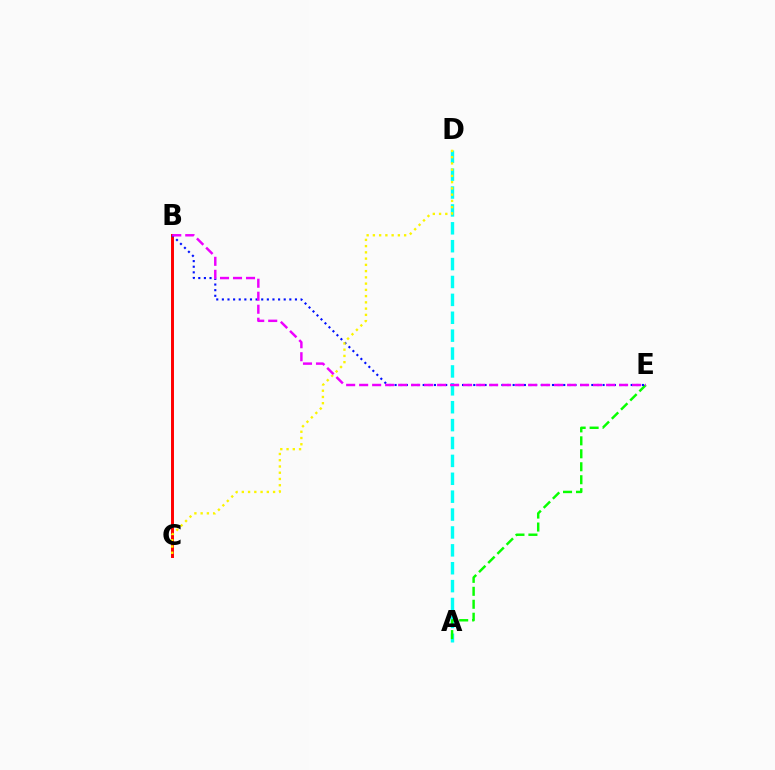{('A', 'D'): [{'color': '#00fff6', 'line_style': 'dashed', 'thickness': 2.43}], ('B', 'C'): [{'color': '#ff0000', 'line_style': 'solid', 'thickness': 2.12}], ('A', 'E'): [{'color': '#08ff00', 'line_style': 'dashed', 'thickness': 1.76}], ('B', 'E'): [{'color': '#0010ff', 'line_style': 'dotted', 'thickness': 1.53}, {'color': '#ee00ff', 'line_style': 'dashed', 'thickness': 1.77}], ('C', 'D'): [{'color': '#fcf500', 'line_style': 'dotted', 'thickness': 1.7}]}